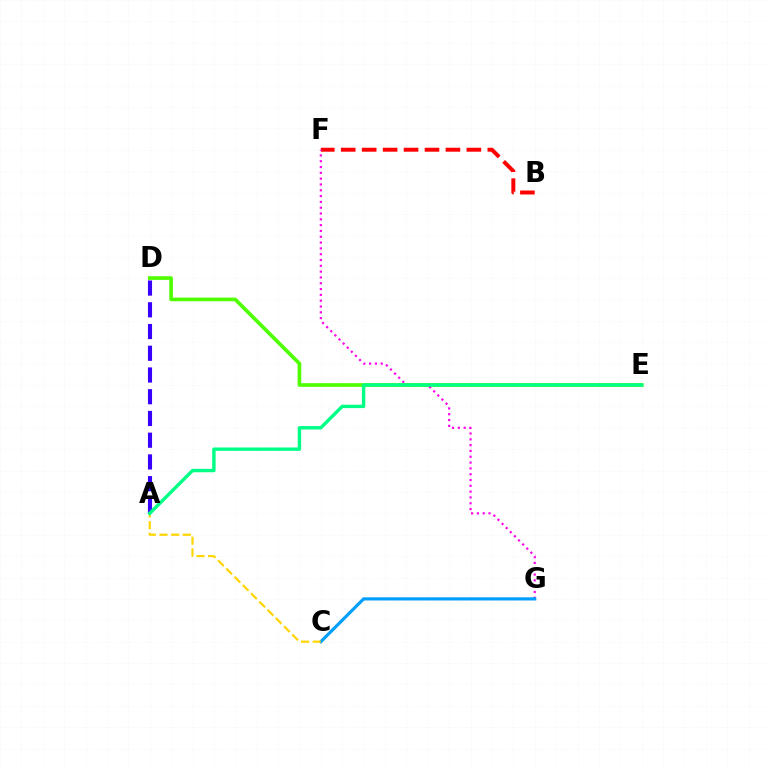{('B', 'F'): [{'color': '#ff0000', 'line_style': 'dashed', 'thickness': 2.85}], ('D', 'E'): [{'color': '#4fff00', 'line_style': 'solid', 'thickness': 2.64}], ('F', 'G'): [{'color': '#ff00ed', 'line_style': 'dotted', 'thickness': 1.58}], ('C', 'G'): [{'color': '#009eff', 'line_style': 'solid', 'thickness': 2.28}], ('A', 'D'): [{'color': '#3700ff', 'line_style': 'dashed', 'thickness': 2.95}], ('A', 'C'): [{'color': '#ffd500', 'line_style': 'dashed', 'thickness': 1.59}], ('A', 'E'): [{'color': '#00ff86', 'line_style': 'solid', 'thickness': 2.45}]}